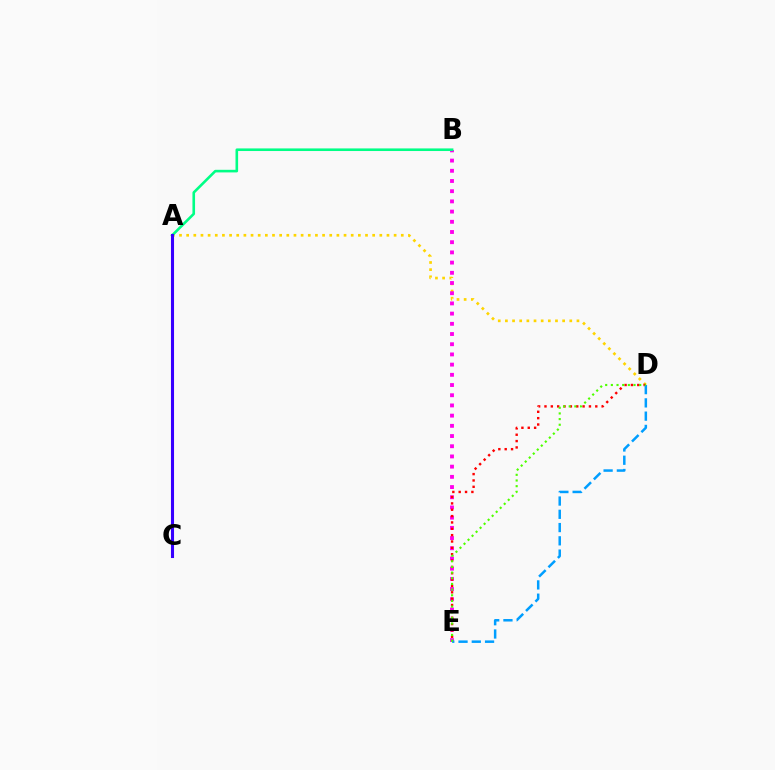{('A', 'D'): [{'color': '#ffd500', 'line_style': 'dotted', 'thickness': 1.94}], ('B', 'E'): [{'color': '#ff00ed', 'line_style': 'dotted', 'thickness': 2.77}], ('A', 'B'): [{'color': '#00ff86', 'line_style': 'solid', 'thickness': 1.88}], ('D', 'E'): [{'color': '#ff0000', 'line_style': 'dotted', 'thickness': 1.73}, {'color': '#009eff', 'line_style': 'dashed', 'thickness': 1.8}, {'color': '#4fff00', 'line_style': 'dotted', 'thickness': 1.54}], ('A', 'C'): [{'color': '#3700ff', 'line_style': 'solid', 'thickness': 2.22}]}